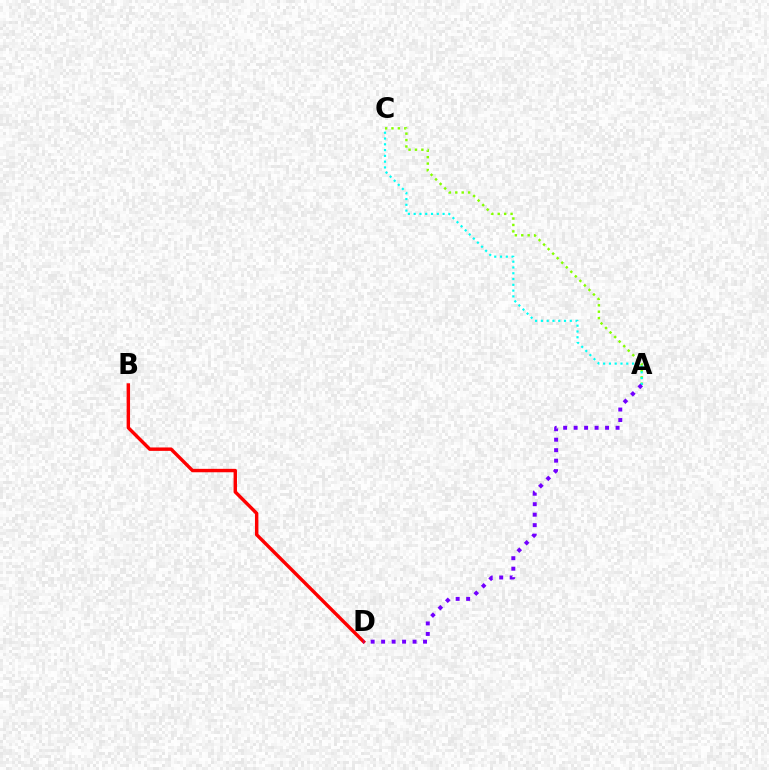{('B', 'D'): [{'color': '#ff0000', 'line_style': 'solid', 'thickness': 2.46}], ('A', 'C'): [{'color': '#84ff00', 'line_style': 'dotted', 'thickness': 1.74}, {'color': '#00fff6', 'line_style': 'dotted', 'thickness': 1.57}], ('A', 'D'): [{'color': '#7200ff', 'line_style': 'dotted', 'thickness': 2.85}]}